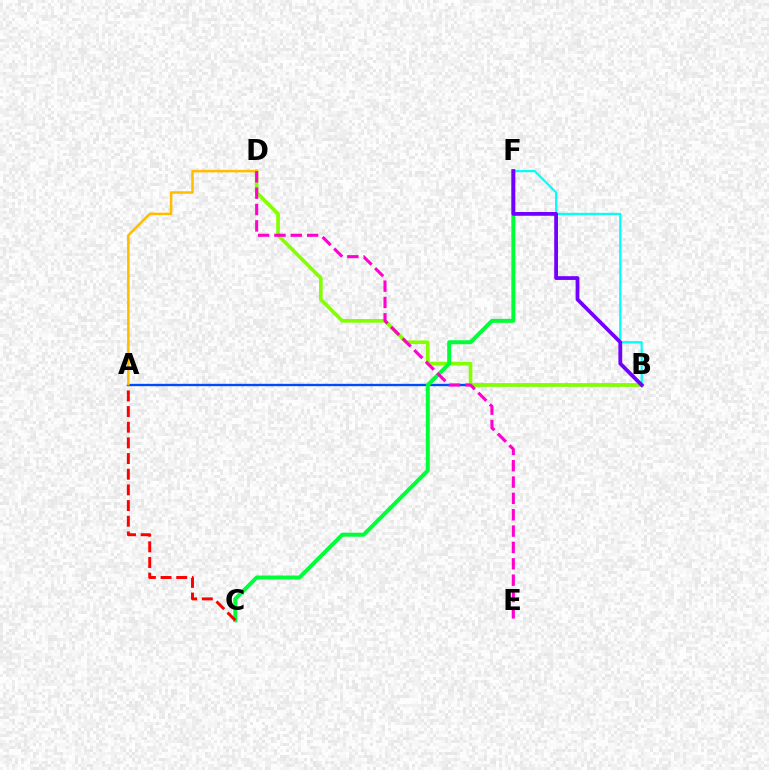{('A', 'B'): [{'color': '#004bff', 'line_style': 'solid', 'thickness': 1.69}], ('B', 'F'): [{'color': '#00fff6', 'line_style': 'solid', 'thickness': 1.56}, {'color': '#7200ff', 'line_style': 'solid', 'thickness': 2.71}], ('B', 'D'): [{'color': '#84ff00', 'line_style': 'solid', 'thickness': 2.61}], ('C', 'F'): [{'color': '#00ff39', 'line_style': 'solid', 'thickness': 2.85}], ('A', 'D'): [{'color': '#ffbd00', 'line_style': 'solid', 'thickness': 1.81}], ('A', 'C'): [{'color': '#ff0000', 'line_style': 'dashed', 'thickness': 2.13}], ('D', 'E'): [{'color': '#ff00cf', 'line_style': 'dashed', 'thickness': 2.22}]}